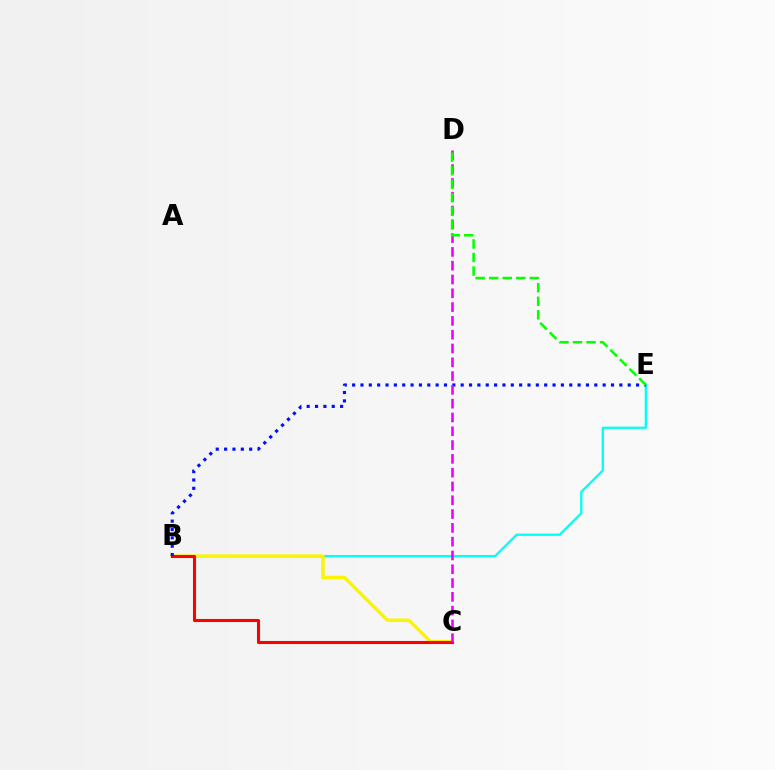{('B', 'E'): [{'color': '#00fff6', 'line_style': 'solid', 'thickness': 1.64}, {'color': '#0010ff', 'line_style': 'dotted', 'thickness': 2.27}], ('B', 'C'): [{'color': '#fcf500', 'line_style': 'solid', 'thickness': 2.51}, {'color': '#ff0000', 'line_style': 'solid', 'thickness': 2.22}], ('C', 'D'): [{'color': '#ee00ff', 'line_style': 'dashed', 'thickness': 1.87}], ('D', 'E'): [{'color': '#08ff00', 'line_style': 'dashed', 'thickness': 1.84}]}